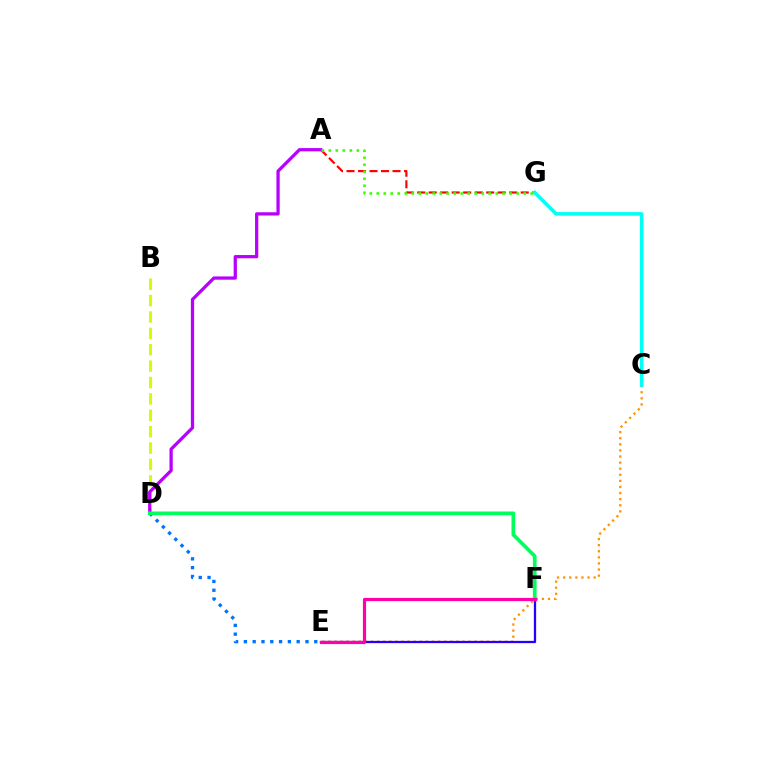{('C', 'E'): [{'color': '#ff9400', 'line_style': 'dotted', 'thickness': 1.66}], ('E', 'F'): [{'color': '#2500ff', 'line_style': 'solid', 'thickness': 1.64}, {'color': '#ff00ac', 'line_style': 'solid', 'thickness': 2.29}], ('B', 'D'): [{'color': '#d1ff00', 'line_style': 'dashed', 'thickness': 2.23}], ('A', 'G'): [{'color': '#ff0000', 'line_style': 'dashed', 'thickness': 1.56}, {'color': '#3dff00', 'line_style': 'dotted', 'thickness': 1.9}], ('C', 'G'): [{'color': '#00fff6', 'line_style': 'solid', 'thickness': 2.56}], ('A', 'D'): [{'color': '#b900ff', 'line_style': 'solid', 'thickness': 2.35}], ('D', 'E'): [{'color': '#0074ff', 'line_style': 'dotted', 'thickness': 2.39}], ('D', 'F'): [{'color': '#00ff5c', 'line_style': 'solid', 'thickness': 2.65}]}